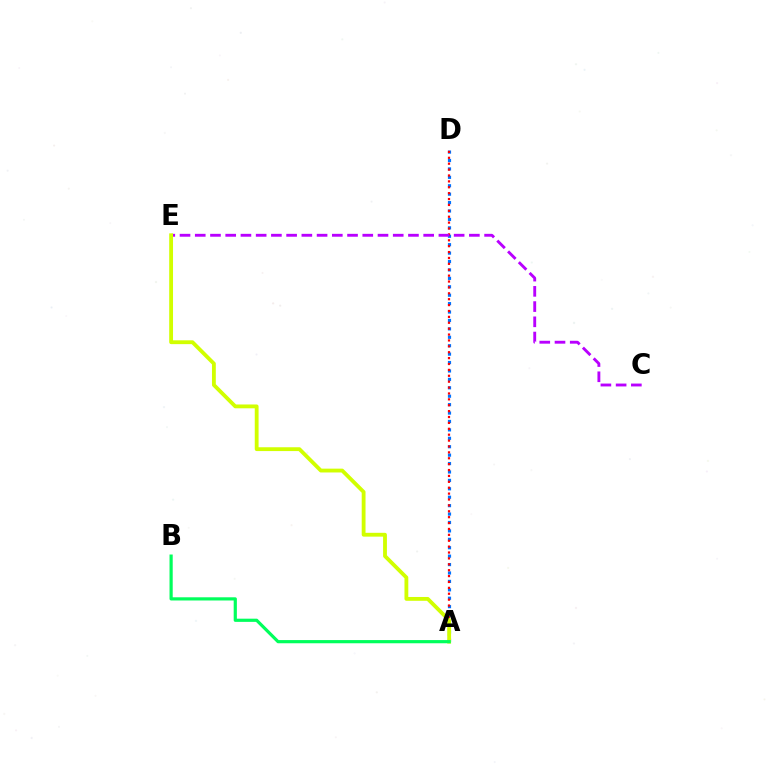{('A', 'D'): [{'color': '#0074ff', 'line_style': 'dotted', 'thickness': 2.29}, {'color': '#ff0000', 'line_style': 'dotted', 'thickness': 1.6}], ('C', 'E'): [{'color': '#b900ff', 'line_style': 'dashed', 'thickness': 2.07}], ('A', 'E'): [{'color': '#d1ff00', 'line_style': 'solid', 'thickness': 2.75}], ('A', 'B'): [{'color': '#00ff5c', 'line_style': 'solid', 'thickness': 2.3}]}